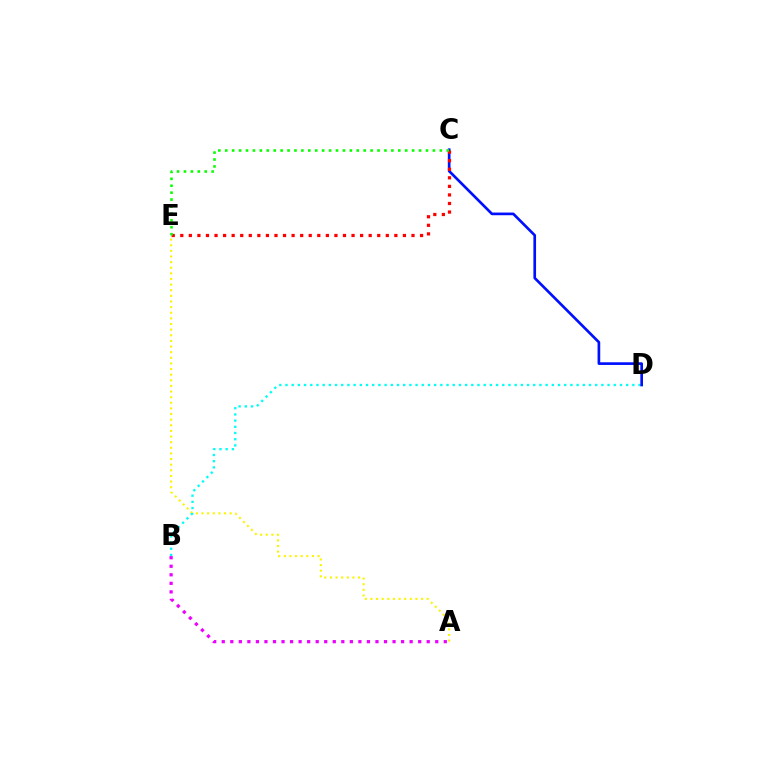{('A', 'E'): [{'color': '#fcf500', 'line_style': 'dotted', 'thickness': 1.53}], ('B', 'D'): [{'color': '#00fff6', 'line_style': 'dotted', 'thickness': 1.68}], ('C', 'D'): [{'color': '#0010ff', 'line_style': 'solid', 'thickness': 1.92}], ('A', 'B'): [{'color': '#ee00ff', 'line_style': 'dotted', 'thickness': 2.32}], ('C', 'E'): [{'color': '#ff0000', 'line_style': 'dotted', 'thickness': 2.33}, {'color': '#08ff00', 'line_style': 'dotted', 'thickness': 1.88}]}